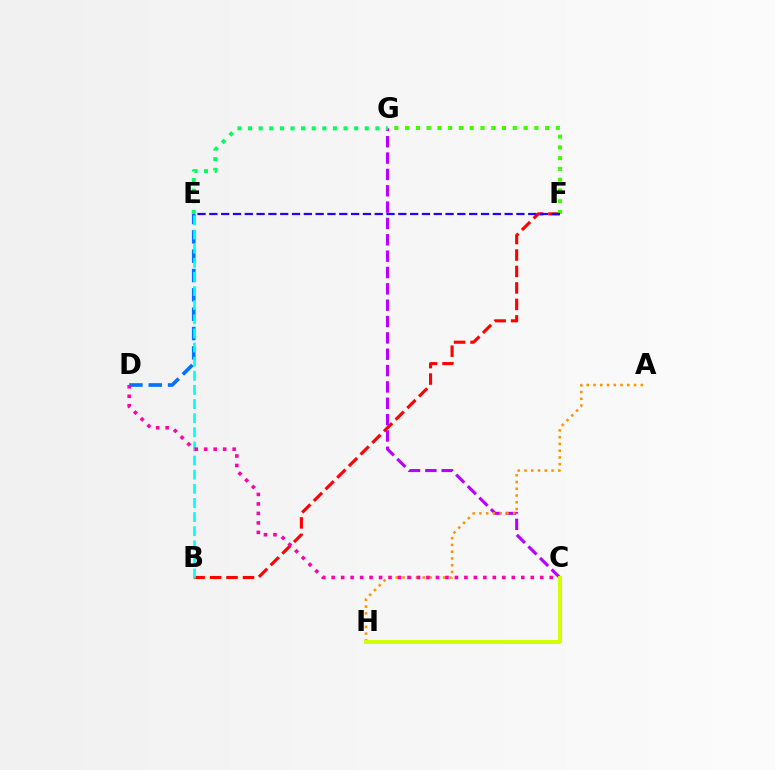{('D', 'E'): [{'color': '#0074ff', 'line_style': 'dashed', 'thickness': 2.63}], ('B', 'F'): [{'color': '#ff0000', 'line_style': 'dashed', 'thickness': 2.24}], ('C', 'G'): [{'color': '#b900ff', 'line_style': 'dashed', 'thickness': 2.22}], ('E', 'G'): [{'color': '#00ff5c', 'line_style': 'dotted', 'thickness': 2.88}], ('B', 'E'): [{'color': '#00fff6', 'line_style': 'dashed', 'thickness': 1.92}], ('A', 'H'): [{'color': '#ff9400', 'line_style': 'dotted', 'thickness': 1.84}], ('F', 'G'): [{'color': '#3dff00', 'line_style': 'dotted', 'thickness': 2.93}], ('E', 'F'): [{'color': '#2500ff', 'line_style': 'dashed', 'thickness': 1.6}], ('C', 'D'): [{'color': '#ff00ac', 'line_style': 'dotted', 'thickness': 2.58}], ('C', 'H'): [{'color': '#d1ff00', 'line_style': 'solid', 'thickness': 2.83}]}